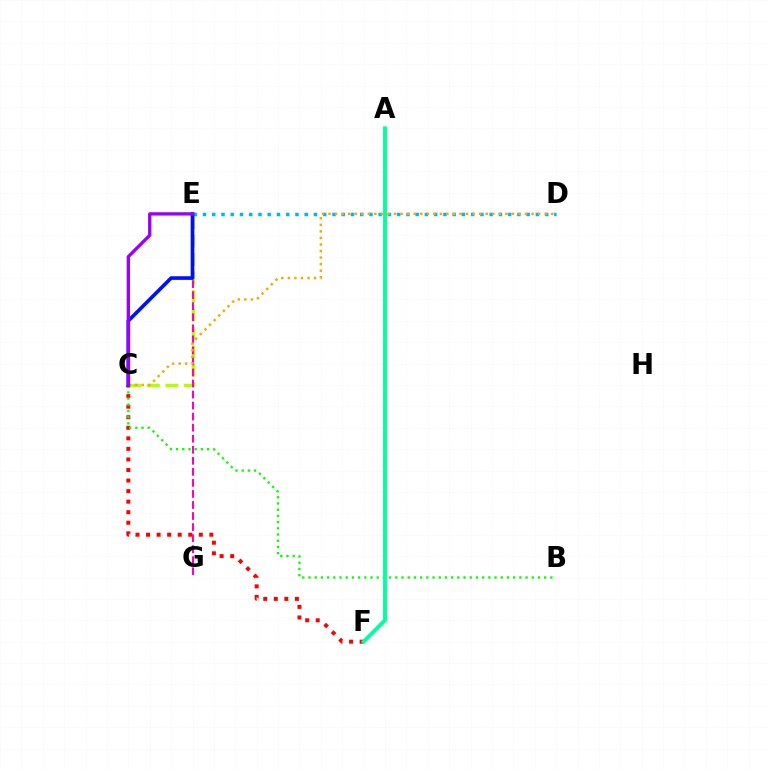{('D', 'E'): [{'color': '#00b5ff', 'line_style': 'dotted', 'thickness': 2.51}], ('C', 'F'): [{'color': '#ff0000', 'line_style': 'dotted', 'thickness': 2.87}], ('C', 'E'): [{'color': '#b3ff00', 'line_style': 'dashed', 'thickness': 2.51}, {'color': '#0010ff', 'line_style': 'solid', 'thickness': 2.63}, {'color': '#9b00ff', 'line_style': 'solid', 'thickness': 2.39}], ('B', 'C'): [{'color': '#08ff00', 'line_style': 'dotted', 'thickness': 1.69}], ('E', 'G'): [{'color': '#ff00bd', 'line_style': 'dashed', 'thickness': 1.5}], ('C', 'D'): [{'color': '#ffa500', 'line_style': 'dotted', 'thickness': 1.78}], ('A', 'F'): [{'color': '#00ff9d', 'line_style': 'solid', 'thickness': 2.78}]}